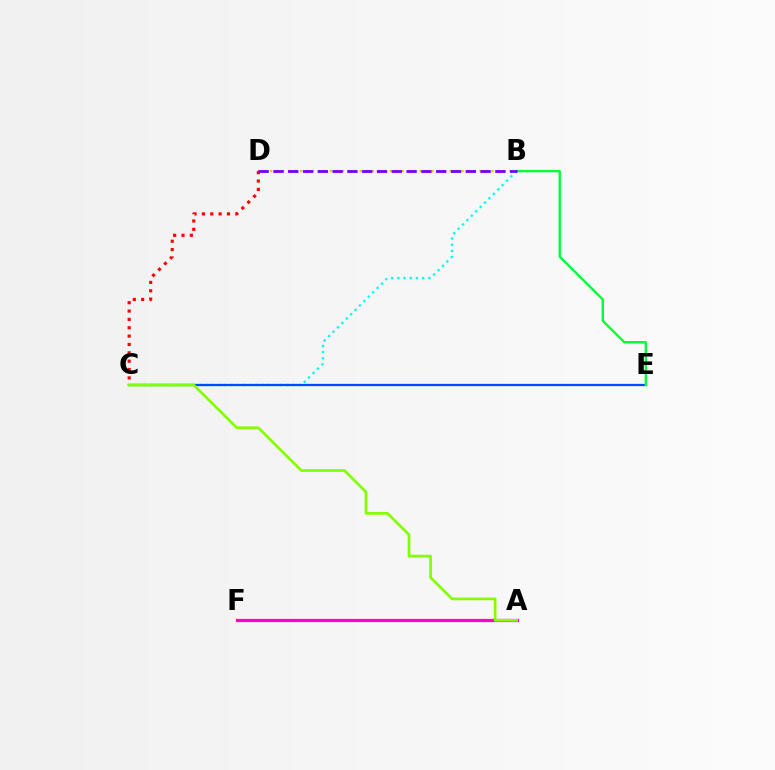{('B', 'C'): [{'color': '#00fff6', 'line_style': 'dotted', 'thickness': 1.69}], ('C', 'E'): [{'color': '#004bff', 'line_style': 'solid', 'thickness': 1.63}], ('B', 'D'): [{'color': '#ffbd00', 'line_style': 'dotted', 'thickness': 1.63}, {'color': '#7200ff', 'line_style': 'dashed', 'thickness': 2.01}], ('A', 'F'): [{'color': '#ff00cf', 'line_style': 'solid', 'thickness': 2.31}], ('B', 'E'): [{'color': '#00ff39', 'line_style': 'solid', 'thickness': 1.71}], ('C', 'D'): [{'color': '#ff0000', 'line_style': 'dotted', 'thickness': 2.27}], ('A', 'C'): [{'color': '#84ff00', 'line_style': 'solid', 'thickness': 1.96}]}